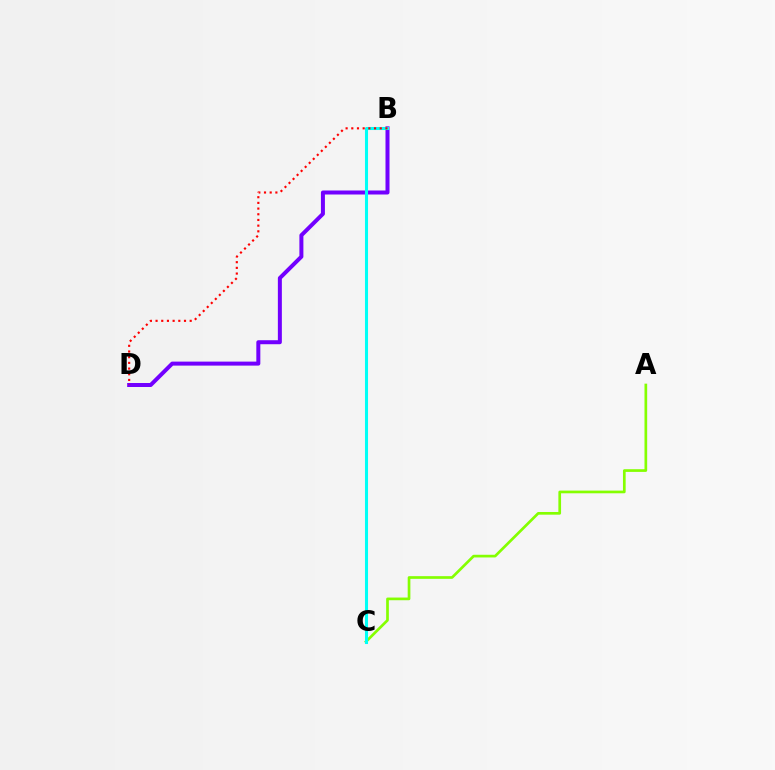{('A', 'C'): [{'color': '#84ff00', 'line_style': 'solid', 'thickness': 1.93}], ('B', 'D'): [{'color': '#7200ff', 'line_style': 'solid', 'thickness': 2.88}, {'color': '#ff0000', 'line_style': 'dotted', 'thickness': 1.55}], ('B', 'C'): [{'color': '#00fff6', 'line_style': 'solid', 'thickness': 2.21}]}